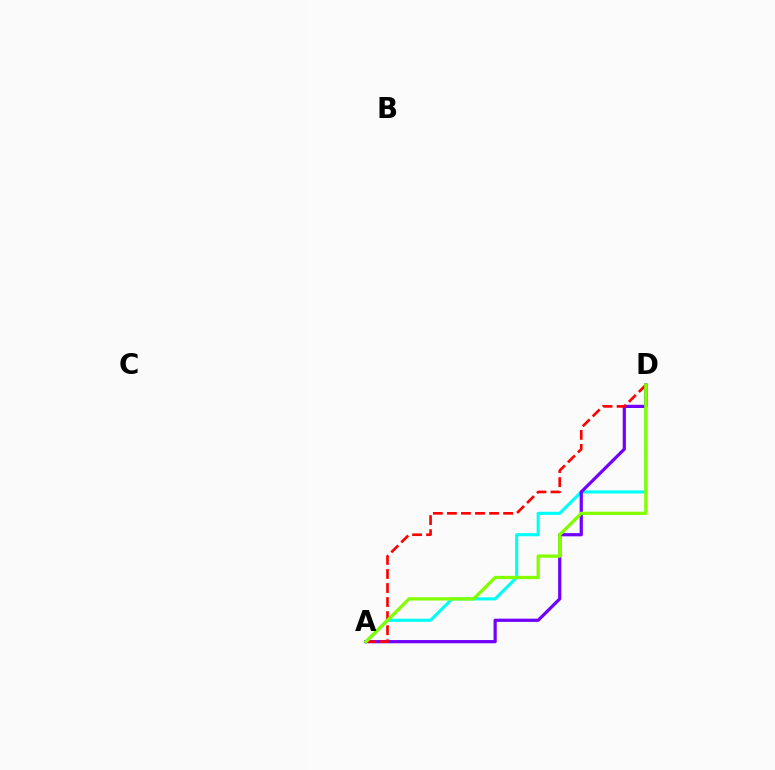{('A', 'D'): [{'color': '#00fff6', 'line_style': 'solid', 'thickness': 2.23}, {'color': '#7200ff', 'line_style': 'solid', 'thickness': 2.31}, {'color': '#ff0000', 'line_style': 'dashed', 'thickness': 1.91}, {'color': '#84ff00', 'line_style': 'solid', 'thickness': 2.37}]}